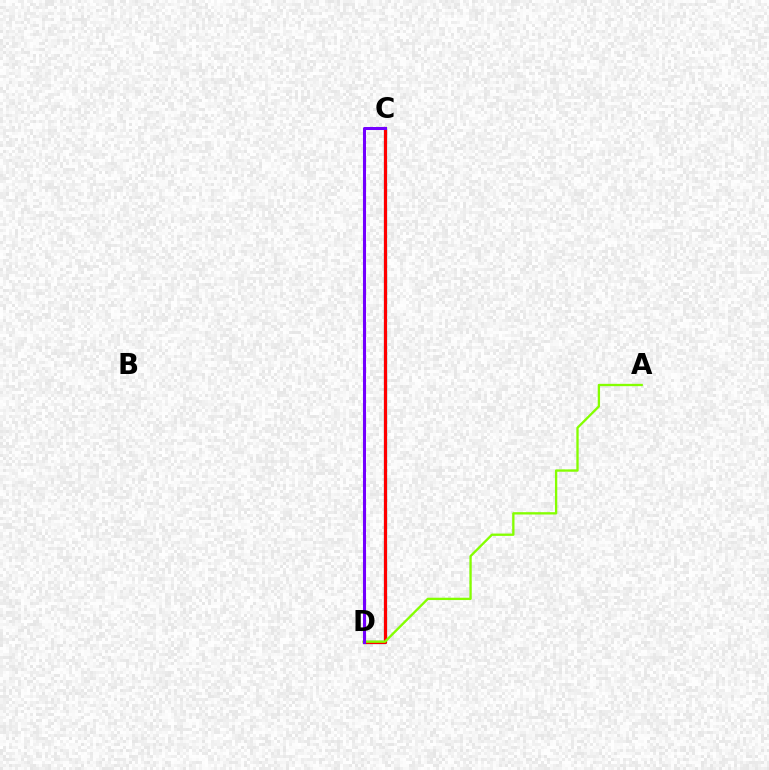{('C', 'D'): [{'color': '#00fff6', 'line_style': 'solid', 'thickness': 2.29}, {'color': '#ff0000', 'line_style': 'solid', 'thickness': 2.31}, {'color': '#7200ff', 'line_style': 'solid', 'thickness': 2.19}], ('A', 'D'): [{'color': '#84ff00', 'line_style': 'solid', 'thickness': 1.67}]}